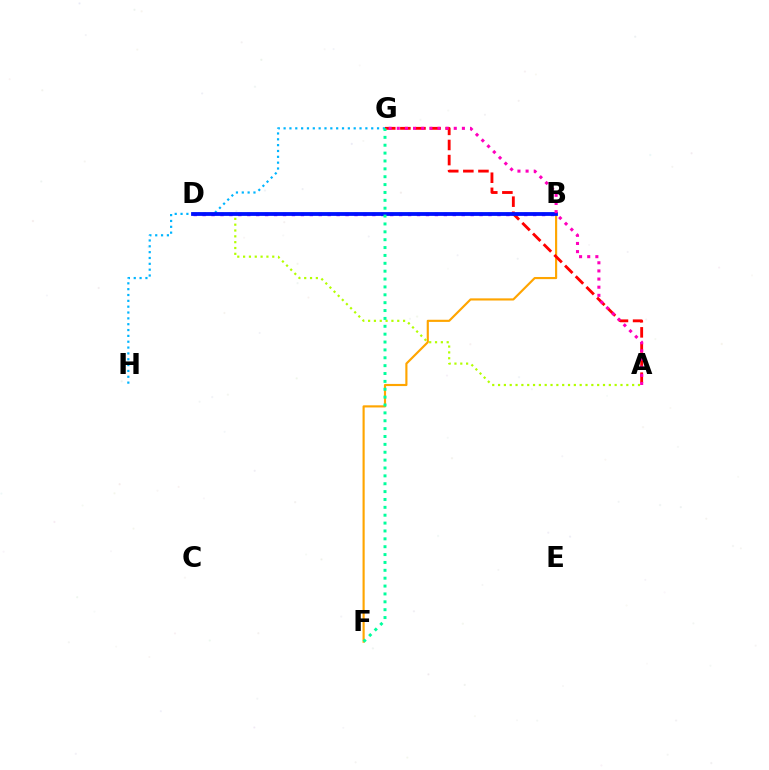{('G', 'H'): [{'color': '#00b5ff', 'line_style': 'dotted', 'thickness': 1.59}], ('B', 'D'): [{'color': '#08ff00', 'line_style': 'solid', 'thickness': 1.59}, {'color': '#9b00ff', 'line_style': 'dotted', 'thickness': 2.43}, {'color': '#0010ff', 'line_style': 'solid', 'thickness': 2.73}], ('B', 'F'): [{'color': '#ffa500', 'line_style': 'solid', 'thickness': 1.55}], ('A', 'D'): [{'color': '#b3ff00', 'line_style': 'dotted', 'thickness': 1.58}], ('A', 'G'): [{'color': '#ff0000', 'line_style': 'dashed', 'thickness': 2.05}, {'color': '#ff00bd', 'line_style': 'dotted', 'thickness': 2.21}], ('F', 'G'): [{'color': '#00ff9d', 'line_style': 'dotted', 'thickness': 2.14}]}